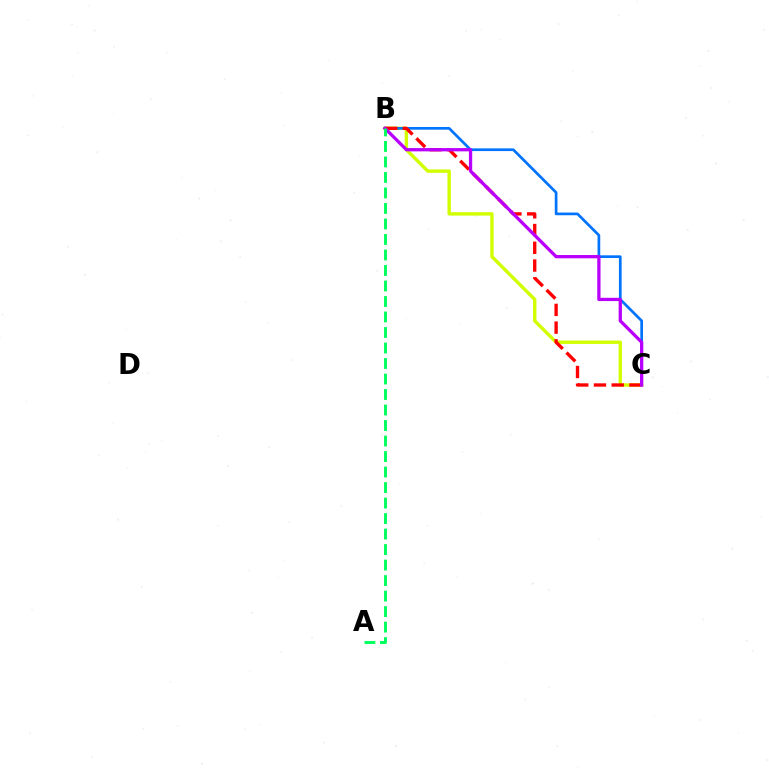{('B', 'C'): [{'color': '#d1ff00', 'line_style': 'solid', 'thickness': 2.45}, {'color': '#0074ff', 'line_style': 'solid', 'thickness': 1.95}, {'color': '#ff0000', 'line_style': 'dashed', 'thickness': 2.41}, {'color': '#b900ff', 'line_style': 'solid', 'thickness': 2.36}], ('A', 'B'): [{'color': '#00ff5c', 'line_style': 'dashed', 'thickness': 2.11}]}